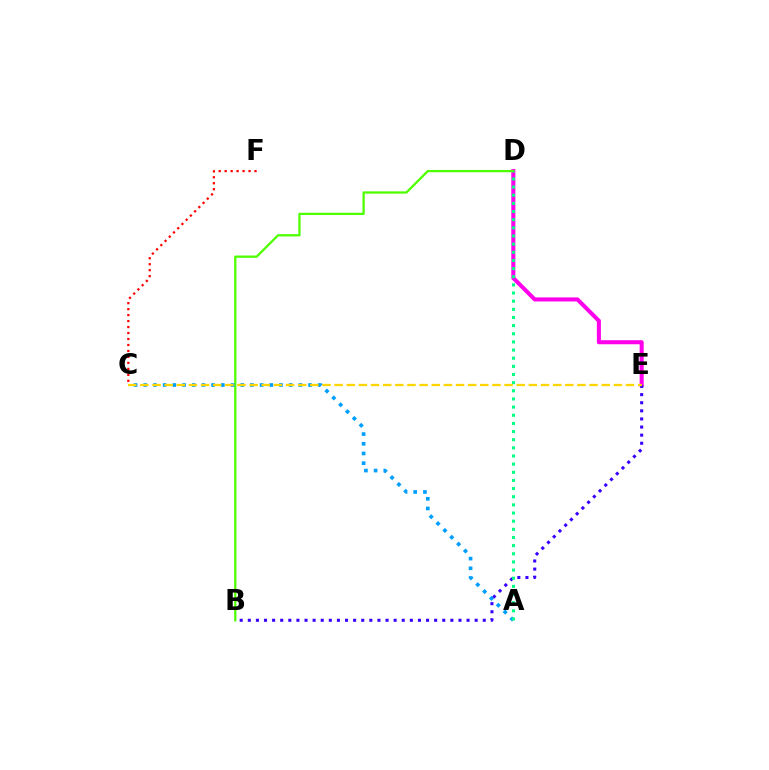{('D', 'E'): [{'color': '#ff00ed', 'line_style': 'solid', 'thickness': 2.92}], ('C', 'F'): [{'color': '#ff0000', 'line_style': 'dotted', 'thickness': 1.62}], ('B', 'D'): [{'color': '#4fff00', 'line_style': 'solid', 'thickness': 1.65}], ('A', 'C'): [{'color': '#009eff', 'line_style': 'dotted', 'thickness': 2.63}], ('B', 'E'): [{'color': '#3700ff', 'line_style': 'dotted', 'thickness': 2.2}], ('A', 'D'): [{'color': '#00ff86', 'line_style': 'dotted', 'thickness': 2.21}], ('C', 'E'): [{'color': '#ffd500', 'line_style': 'dashed', 'thickness': 1.65}]}